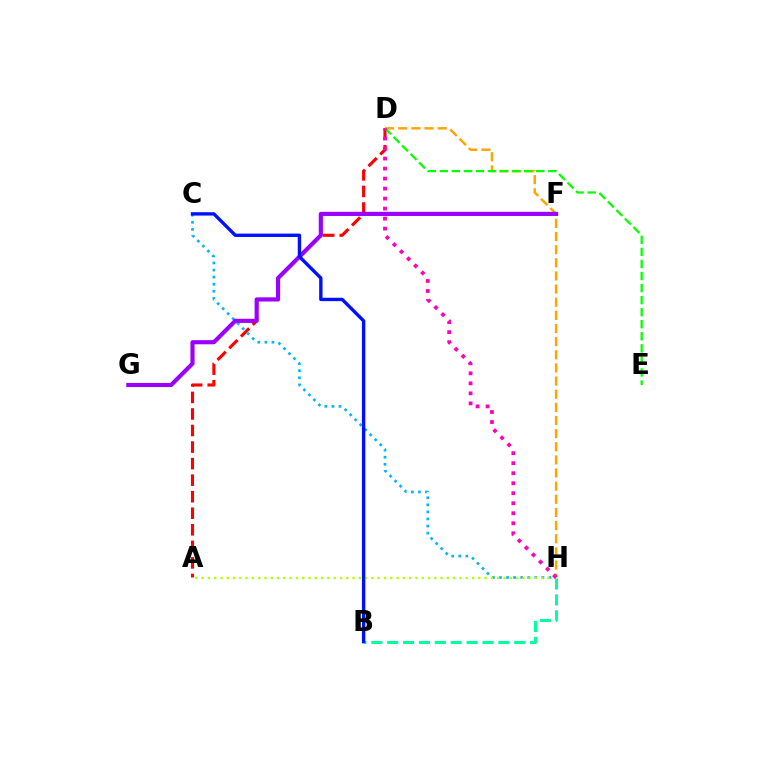{('D', 'H'): [{'color': '#ffa500', 'line_style': 'dashed', 'thickness': 1.79}, {'color': '#ff00bd', 'line_style': 'dotted', 'thickness': 2.72}], ('A', 'D'): [{'color': '#ff0000', 'line_style': 'dashed', 'thickness': 2.25}], ('C', 'H'): [{'color': '#00b5ff', 'line_style': 'dotted', 'thickness': 1.92}], ('D', 'E'): [{'color': '#08ff00', 'line_style': 'dashed', 'thickness': 1.64}], ('A', 'H'): [{'color': '#b3ff00', 'line_style': 'dotted', 'thickness': 1.71}], ('F', 'G'): [{'color': '#9b00ff', 'line_style': 'solid', 'thickness': 2.98}], ('B', 'H'): [{'color': '#00ff9d', 'line_style': 'dashed', 'thickness': 2.16}], ('B', 'C'): [{'color': '#0010ff', 'line_style': 'solid', 'thickness': 2.43}]}